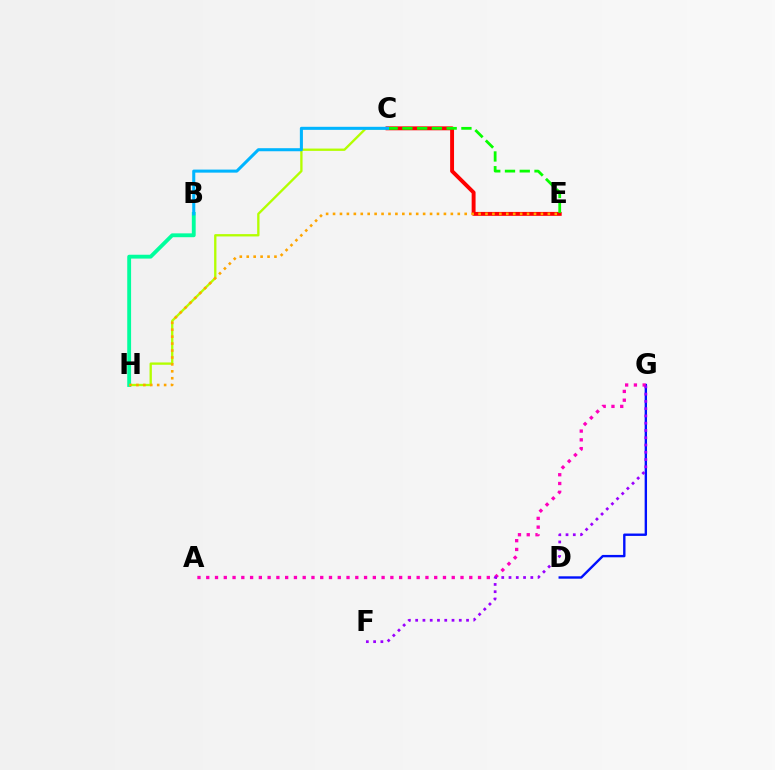{('C', 'H'): [{'color': '#b3ff00', 'line_style': 'solid', 'thickness': 1.68}], ('D', 'G'): [{'color': '#0010ff', 'line_style': 'solid', 'thickness': 1.71}], ('C', 'E'): [{'color': '#ff0000', 'line_style': 'solid', 'thickness': 2.82}, {'color': '#08ff00', 'line_style': 'dashed', 'thickness': 2.0}], ('A', 'G'): [{'color': '#ff00bd', 'line_style': 'dotted', 'thickness': 2.38}], ('B', 'H'): [{'color': '#00ff9d', 'line_style': 'solid', 'thickness': 2.77}], ('F', 'G'): [{'color': '#9b00ff', 'line_style': 'dotted', 'thickness': 1.97}], ('E', 'H'): [{'color': '#ffa500', 'line_style': 'dotted', 'thickness': 1.88}], ('B', 'C'): [{'color': '#00b5ff', 'line_style': 'solid', 'thickness': 2.2}]}